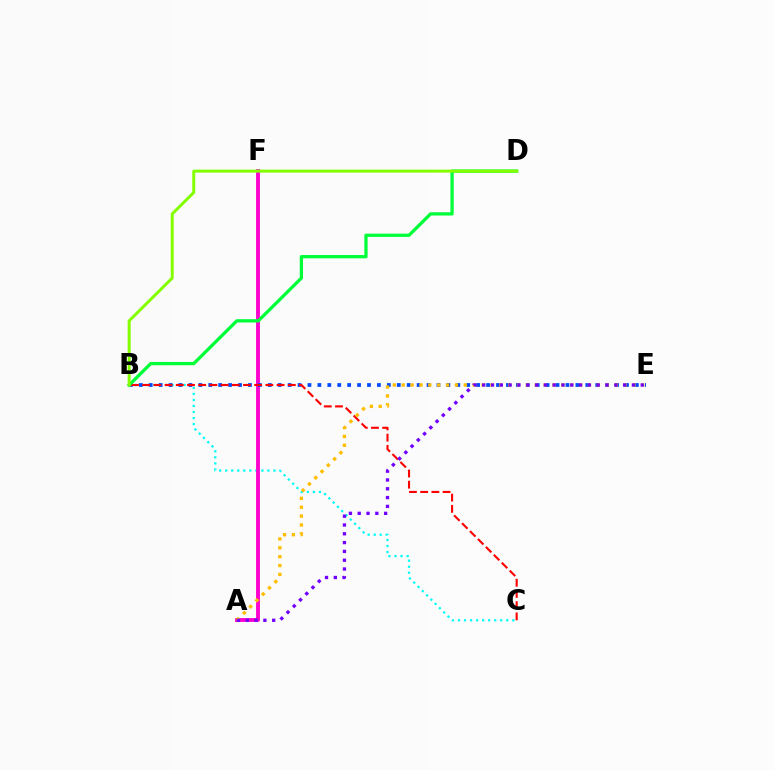{('B', 'C'): [{'color': '#00fff6', 'line_style': 'dotted', 'thickness': 1.64}, {'color': '#ff0000', 'line_style': 'dashed', 'thickness': 1.52}], ('A', 'F'): [{'color': '#ff00cf', 'line_style': 'solid', 'thickness': 2.78}], ('B', 'E'): [{'color': '#004bff', 'line_style': 'dotted', 'thickness': 2.7}], ('B', 'D'): [{'color': '#00ff39', 'line_style': 'solid', 'thickness': 2.37}, {'color': '#84ff00', 'line_style': 'solid', 'thickness': 2.15}], ('A', 'E'): [{'color': '#ffbd00', 'line_style': 'dotted', 'thickness': 2.41}, {'color': '#7200ff', 'line_style': 'dotted', 'thickness': 2.39}]}